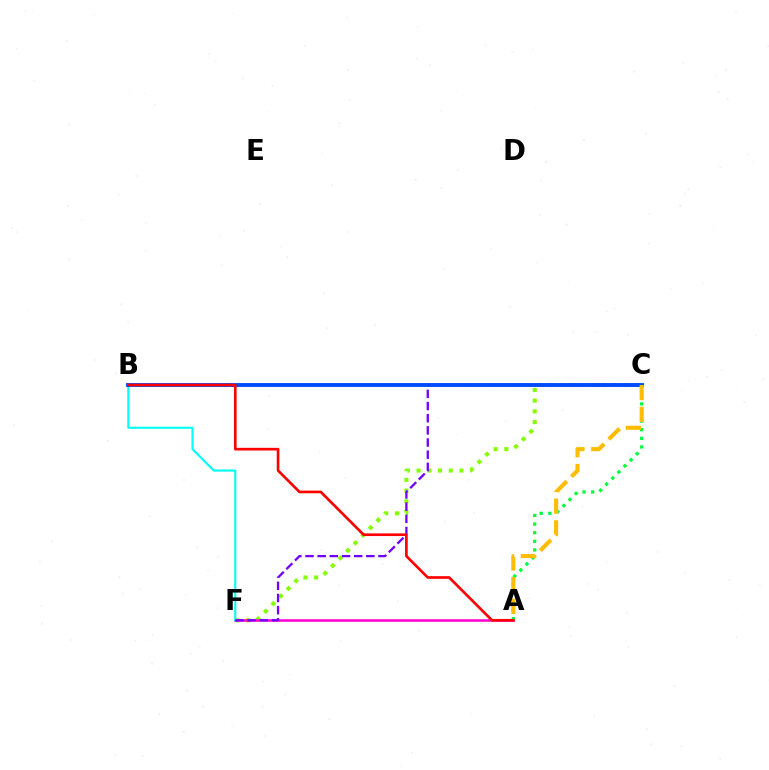{('C', 'F'): [{'color': '#84ff00', 'line_style': 'dotted', 'thickness': 2.92}, {'color': '#7200ff', 'line_style': 'dashed', 'thickness': 1.65}], ('A', 'F'): [{'color': '#ff00cf', 'line_style': 'solid', 'thickness': 1.83}], ('B', 'F'): [{'color': '#00fff6', 'line_style': 'solid', 'thickness': 1.53}], ('A', 'C'): [{'color': '#00ff39', 'line_style': 'dotted', 'thickness': 2.34}, {'color': '#ffbd00', 'line_style': 'dashed', 'thickness': 2.96}], ('B', 'C'): [{'color': '#004bff', 'line_style': 'solid', 'thickness': 2.79}], ('A', 'B'): [{'color': '#ff0000', 'line_style': 'solid', 'thickness': 1.92}]}